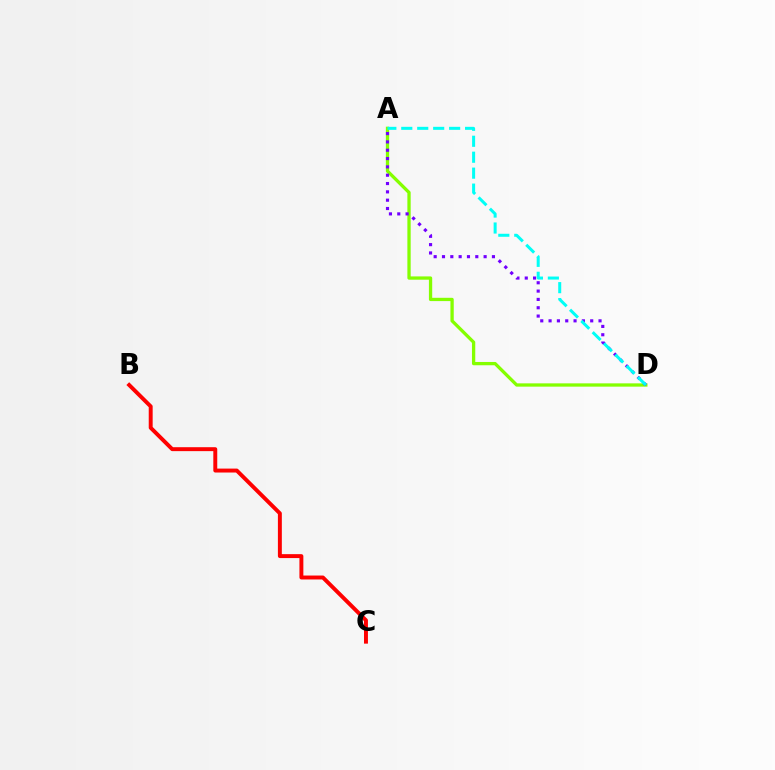{('A', 'D'): [{'color': '#84ff00', 'line_style': 'solid', 'thickness': 2.37}, {'color': '#7200ff', 'line_style': 'dotted', 'thickness': 2.26}, {'color': '#00fff6', 'line_style': 'dashed', 'thickness': 2.17}], ('B', 'C'): [{'color': '#ff0000', 'line_style': 'solid', 'thickness': 2.83}]}